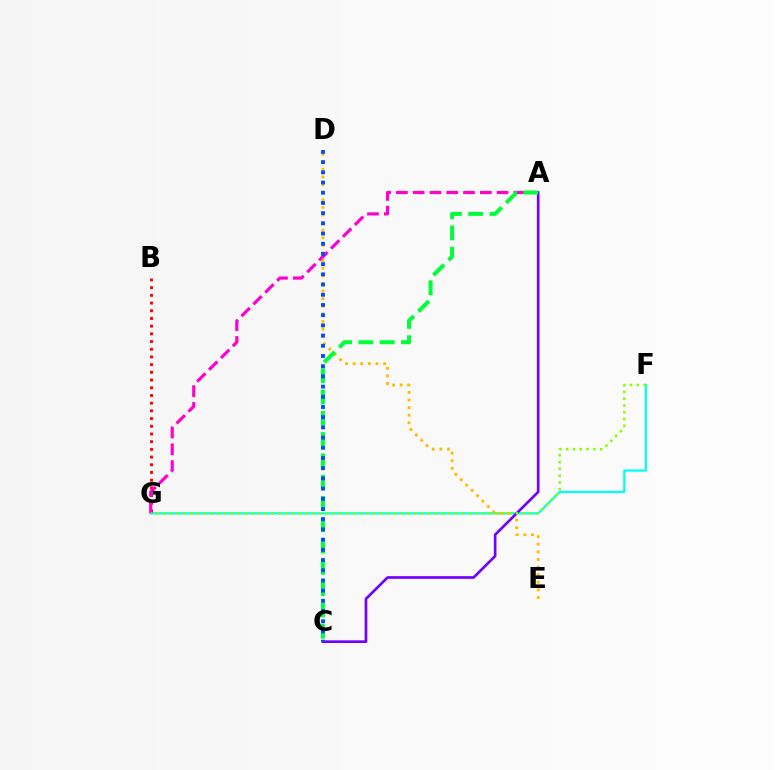{('F', 'G'): [{'color': '#00fff6', 'line_style': 'solid', 'thickness': 1.62}, {'color': '#84ff00', 'line_style': 'dotted', 'thickness': 1.84}], ('D', 'E'): [{'color': '#ffbd00', 'line_style': 'dotted', 'thickness': 2.07}], ('B', 'G'): [{'color': '#ff0000', 'line_style': 'dotted', 'thickness': 2.09}], ('A', 'C'): [{'color': '#7200ff', 'line_style': 'solid', 'thickness': 1.93}, {'color': '#00ff39', 'line_style': 'dashed', 'thickness': 2.89}], ('A', 'G'): [{'color': '#ff00cf', 'line_style': 'dashed', 'thickness': 2.28}], ('C', 'D'): [{'color': '#004bff', 'line_style': 'dotted', 'thickness': 2.77}]}